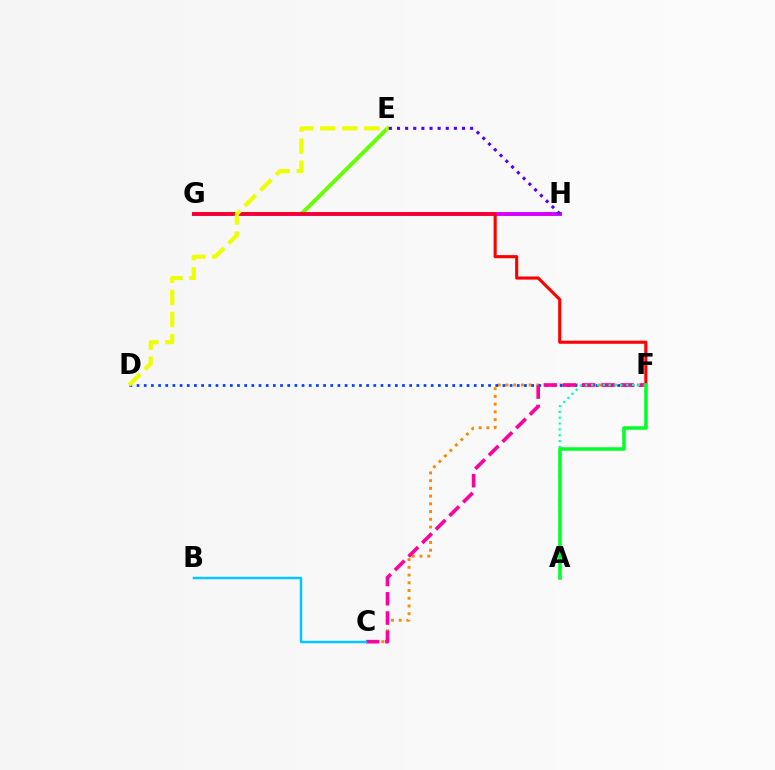{('C', 'F'): [{'color': '#ff8800', 'line_style': 'dotted', 'thickness': 2.1}, {'color': '#ff00a0', 'line_style': 'dashed', 'thickness': 2.61}], ('E', 'G'): [{'color': '#66ff00', 'line_style': 'solid', 'thickness': 2.81}], ('G', 'H'): [{'color': '#d600ff', 'line_style': 'solid', 'thickness': 2.82}], ('D', 'F'): [{'color': '#003fff', 'line_style': 'dotted', 'thickness': 1.95}], ('F', 'G'): [{'color': '#ff0000', 'line_style': 'solid', 'thickness': 2.24}], ('B', 'C'): [{'color': '#00c7ff', 'line_style': 'solid', 'thickness': 1.78}], ('A', 'F'): [{'color': '#00ffaf', 'line_style': 'dotted', 'thickness': 1.59}, {'color': '#00ff27', 'line_style': 'solid', 'thickness': 2.53}], ('D', 'E'): [{'color': '#eeff00', 'line_style': 'dashed', 'thickness': 3.0}], ('E', 'H'): [{'color': '#4f00ff', 'line_style': 'dotted', 'thickness': 2.21}]}